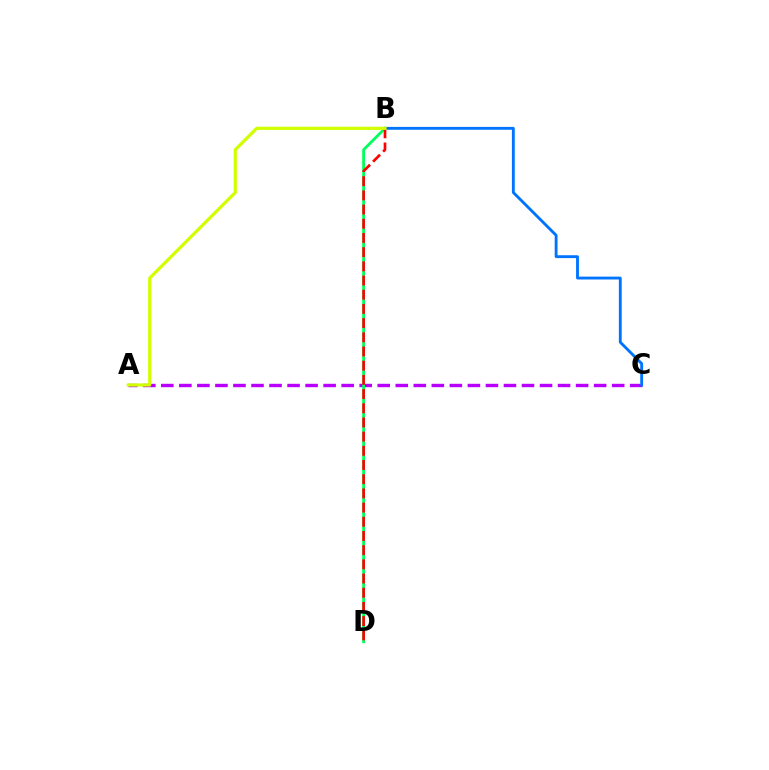{('A', 'C'): [{'color': '#b900ff', 'line_style': 'dashed', 'thickness': 2.45}], ('B', 'D'): [{'color': '#00ff5c', 'line_style': 'solid', 'thickness': 2.03}, {'color': '#ff0000', 'line_style': 'dashed', 'thickness': 1.93}], ('B', 'C'): [{'color': '#0074ff', 'line_style': 'solid', 'thickness': 2.06}], ('A', 'B'): [{'color': '#d1ff00', 'line_style': 'solid', 'thickness': 2.31}]}